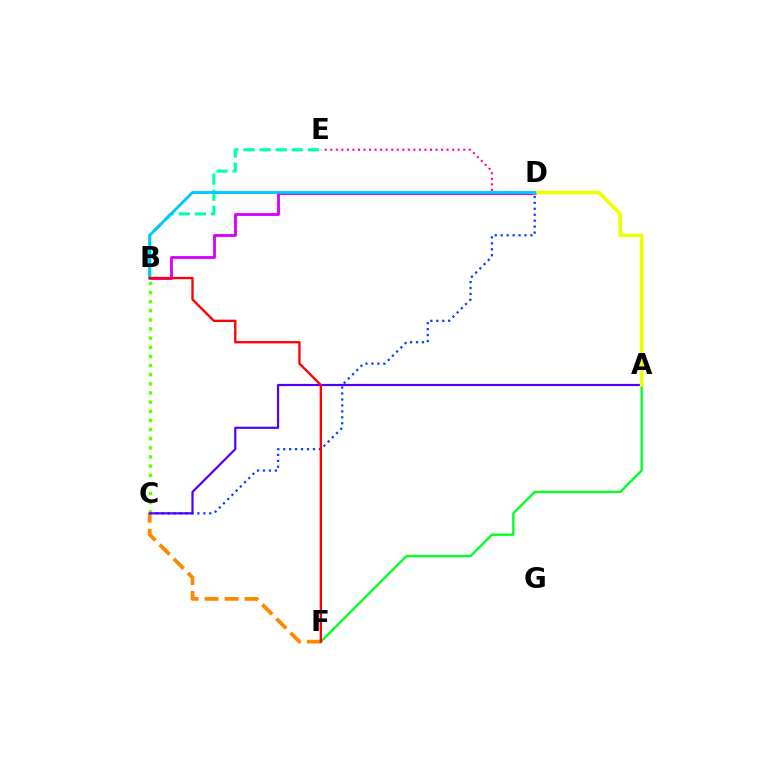{('D', 'E'): [{'color': '#ff00a0', 'line_style': 'dotted', 'thickness': 1.51}], ('B', 'D'): [{'color': '#d600ff', 'line_style': 'solid', 'thickness': 2.05}, {'color': '#00c7ff', 'line_style': 'solid', 'thickness': 2.06}], ('B', 'E'): [{'color': '#00ffaf', 'line_style': 'dashed', 'thickness': 2.19}], ('C', 'D'): [{'color': '#003fff', 'line_style': 'dotted', 'thickness': 1.62}], ('C', 'F'): [{'color': '#ff8800', 'line_style': 'dashed', 'thickness': 2.72}], ('B', 'C'): [{'color': '#66ff00', 'line_style': 'dotted', 'thickness': 2.48}], ('A', 'F'): [{'color': '#00ff27', 'line_style': 'solid', 'thickness': 1.69}], ('A', 'C'): [{'color': '#4f00ff', 'line_style': 'solid', 'thickness': 1.59}], ('A', 'D'): [{'color': '#eeff00', 'line_style': 'solid', 'thickness': 2.63}], ('B', 'F'): [{'color': '#ff0000', 'line_style': 'solid', 'thickness': 1.68}]}